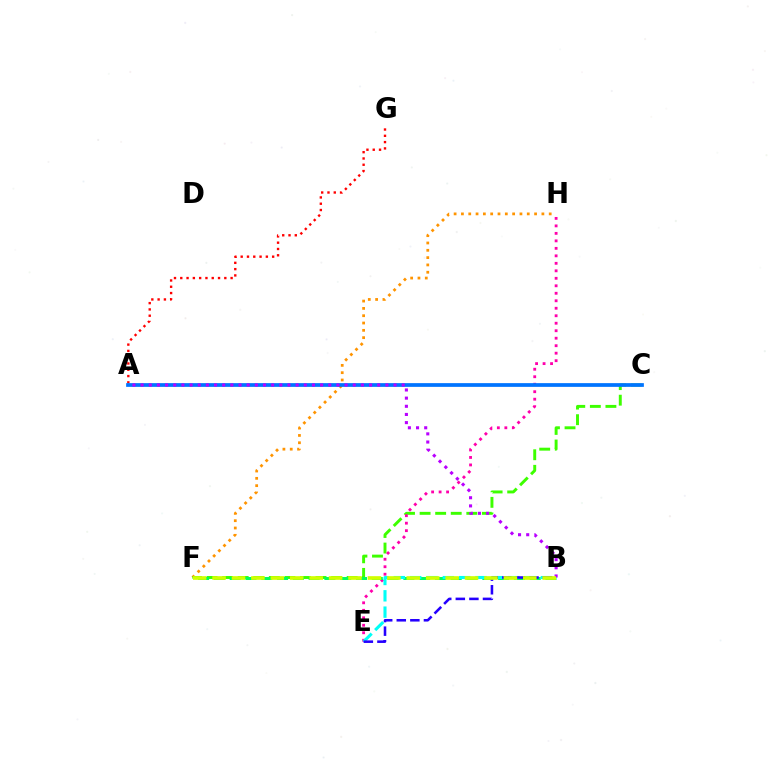{('A', 'G'): [{'color': '#ff0000', 'line_style': 'dotted', 'thickness': 1.71}], ('F', 'H'): [{'color': '#ff9400', 'line_style': 'dotted', 'thickness': 1.99}], ('C', 'F'): [{'color': '#3dff00', 'line_style': 'dashed', 'thickness': 2.12}], ('E', 'H'): [{'color': '#ff00ac', 'line_style': 'dotted', 'thickness': 2.03}], ('B', 'F'): [{'color': '#00ff5c', 'line_style': 'dashed', 'thickness': 2.15}, {'color': '#d1ff00', 'line_style': 'dashed', 'thickness': 2.64}], ('A', 'C'): [{'color': '#0074ff', 'line_style': 'solid', 'thickness': 2.68}], ('B', 'E'): [{'color': '#00fff6', 'line_style': 'dashed', 'thickness': 2.22}, {'color': '#2500ff', 'line_style': 'dashed', 'thickness': 1.84}], ('A', 'B'): [{'color': '#b900ff', 'line_style': 'dotted', 'thickness': 2.22}]}